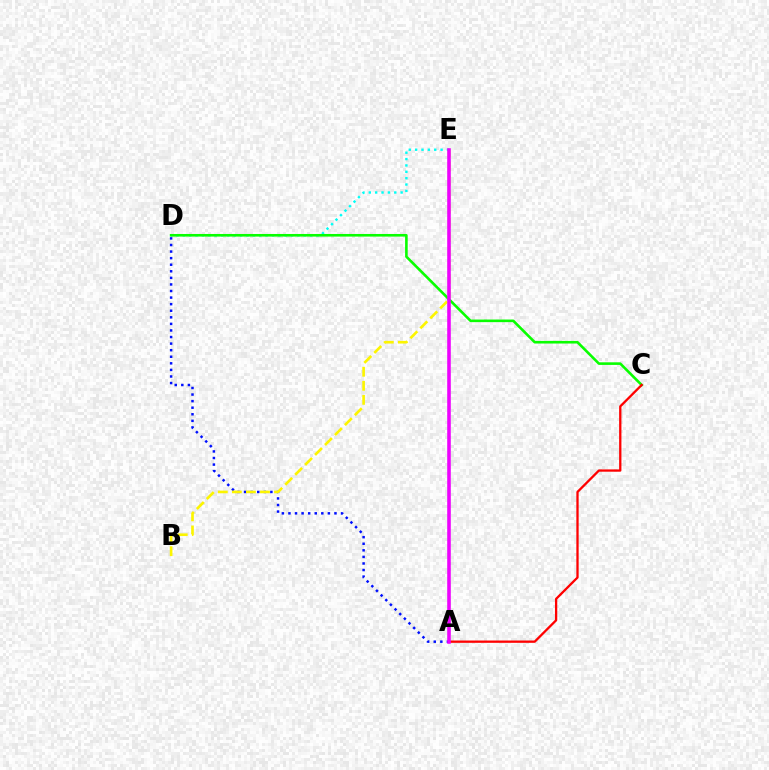{('D', 'E'): [{'color': '#00fff6', 'line_style': 'dotted', 'thickness': 1.73}], ('A', 'D'): [{'color': '#0010ff', 'line_style': 'dotted', 'thickness': 1.79}], ('B', 'E'): [{'color': '#fcf500', 'line_style': 'dashed', 'thickness': 1.91}], ('C', 'D'): [{'color': '#08ff00', 'line_style': 'solid', 'thickness': 1.88}], ('A', 'C'): [{'color': '#ff0000', 'line_style': 'solid', 'thickness': 1.65}], ('A', 'E'): [{'color': '#ee00ff', 'line_style': 'solid', 'thickness': 2.58}]}